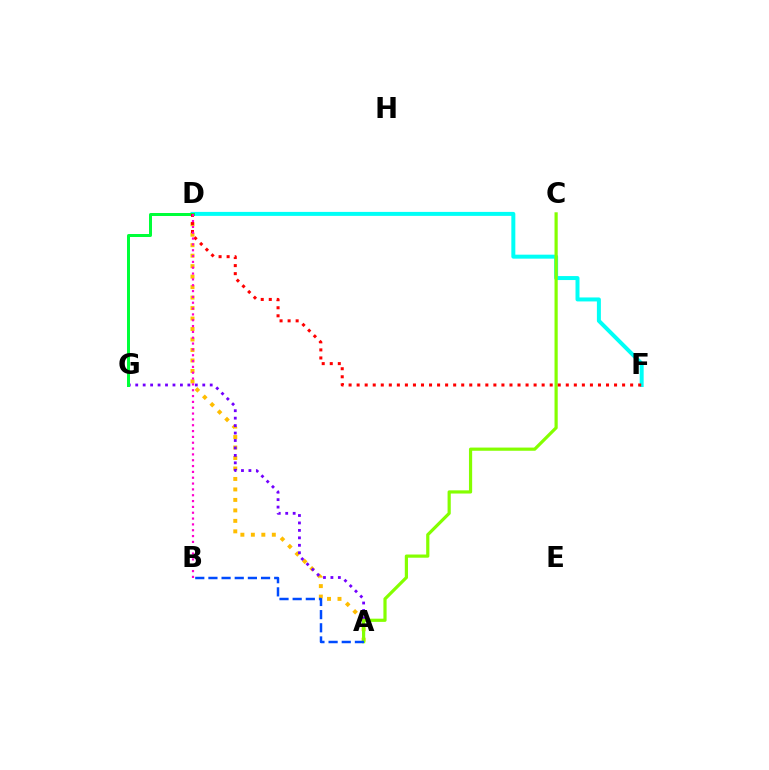{('D', 'F'): [{'color': '#00fff6', 'line_style': 'solid', 'thickness': 2.87}, {'color': '#ff0000', 'line_style': 'dotted', 'thickness': 2.19}], ('A', 'D'): [{'color': '#ffbd00', 'line_style': 'dotted', 'thickness': 2.85}], ('A', 'G'): [{'color': '#7200ff', 'line_style': 'dotted', 'thickness': 2.02}], ('A', 'C'): [{'color': '#84ff00', 'line_style': 'solid', 'thickness': 2.3}], ('A', 'B'): [{'color': '#004bff', 'line_style': 'dashed', 'thickness': 1.79}], ('D', 'G'): [{'color': '#00ff39', 'line_style': 'solid', 'thickness': 2.16}], ('B', 'D'): [{'color': '#ff00cf', 'line_style': 'dotted', 'thickness': 1.58}]}